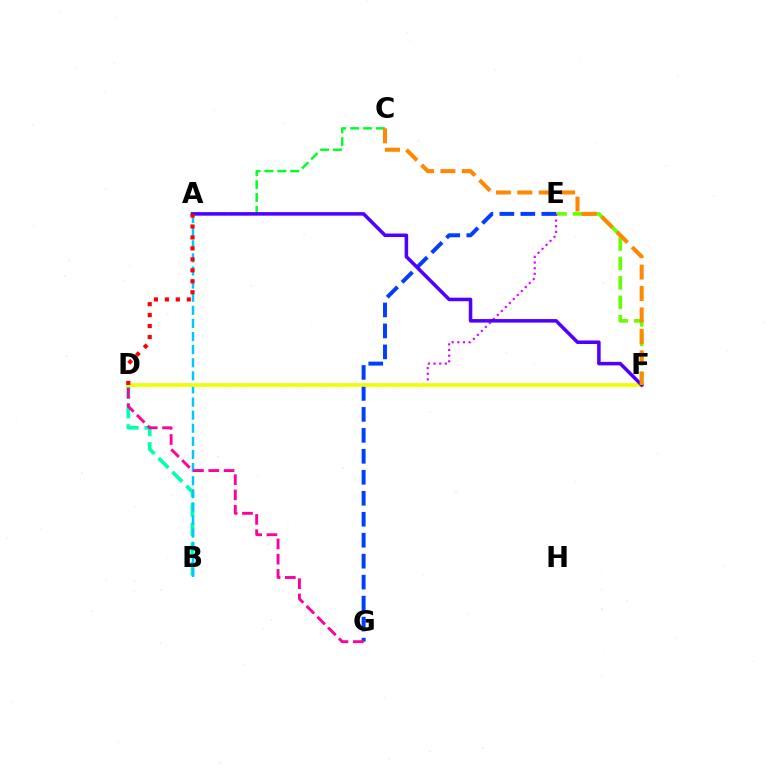{('B', 'D'): [{'color': '#00ffaf', 'line_style': 'dashed', 'thickness': 2.67}], ('E', 'F'): [{'color': '#66ff00', 'line_style': 'dashed', 'thickness': 2.64}], ('E', 'G'): [{'color': '#003fff', 'line_style': 'dashed', 'thickness': 2.85}], ('D', 'E'): [{'color': '#d600ff', 'line_style': 'dotted', 'thickness': 1.53}], ('A', 'C'): [{'color': '#00ff27', 'line_style': 'dashed', 'thickness': 1.75}], ('A', 'B'): [{'color': '#00c7ff', 'line_style': 'dashed', 'thickness': 1.78}], ('D', 'F'): [{'color': '#eeff00', 'line_style': 'solid', 'thickness': 2.64}], ('A', 'F'): [{'color': '#4f00ff', 'line_style': 'solid', 'thickness': 2.54}], ('A', 'D'): [{'color': '#ff0000', 'line_style': 'dotted', 'thickness': 2.98}], ('D', 'G'): [{'color': '#ff00a0', 'line_style': 'dashed', 'thickness': 2.08}], ('C', 'F'): [{'color': '#ff8800', 'line_style': 'dashed', 'thickness': 2.91}]}